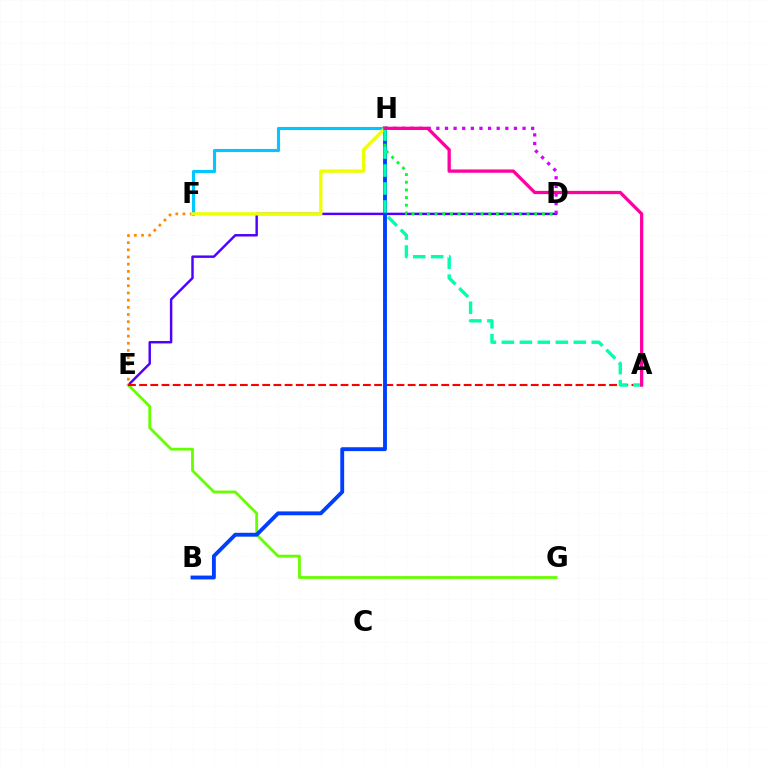{('D', 'E'): [{'color': '#4f00ff', 'line_style': 'solid', 'thickness': 1.76}], ('E', 'F'): [{'color': '#ff8800', 'line_style': 'dotted', 'thickness': 1.95}], ('E', 'G'): [{'color': '#66ff00', 'line_style': 'solid', 'thickness': 2.01}], ('F', 'H'): [{'color': '#00c7ff', 'line_style': 'solid', 'thickness': 2.23}, {'color': '#eeff00', 'line_style': 'solid', 'thickness': 2.38}], ('A', 'E'): [{'color': '#ff0000', 'line_style': 'dashed', 'thickness': 1.52}], ('B', 'H'): [{'color': '#003fff', 'line_style': 'solid', 'thickness': 2.79}], ('D', 'H'): [{'color': '#d600ff', 'line_style': 'dotted', 'thickness': 2.34}, {'color': '#00ff27', 'line_style': 'dotted', 'thickness': 2.08}], ('A', 'H'): [{'color': '#00ffaf', 'line_style': 'dashed', 'thickness': 2.44}, {'color': '#ff00a0', 'line_style': 'solid', 'thickness': 2.36}]}